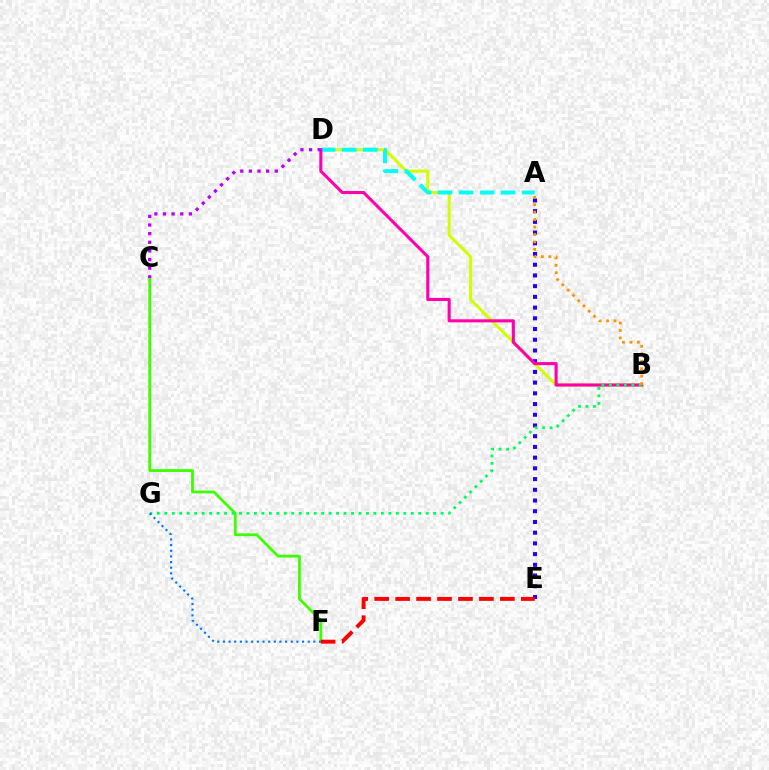{('B', 'D'): [{'color': '#d1ff00', 'line_style': 'solid', 'thickness': 2.18}, {'color': '#ff00ac', 'line_style': 'solid', 'thickness': 2.21}], ('A', 'E'): [{'color': '#2500ff', 'line_style': 'dotted', 'thickness': 2.91}], ('A', 'D'): [{'color': '#00fff6', 'line_style': 'dashed', 'thickness': 2.86}], ('C', 'F'): [{'color': '#3dff00', 'line_style': 'solid', 'thickness': 2.02}], ('B', 'G'): [{'color': '#00ff5c', 'line_style': 'dotted', 'thickness': 2.03}], ('C', 'D'): [{'color': '#b900ff', 'line_style': 'dotted', 'thickness': 2.35}], ('E', 'F'): [{'color': '#ff0000', 'line_style': 'dashed', 'thickness': 2.85}], ('F', 'G'): [{'color': '#0074ff', 'line_style': 'dotted', 'thickness': 1.54}], ('A', 'B'): [{'color': '#ff9400', 'line_style': 'dotted', 'thickness': 2.02}]}